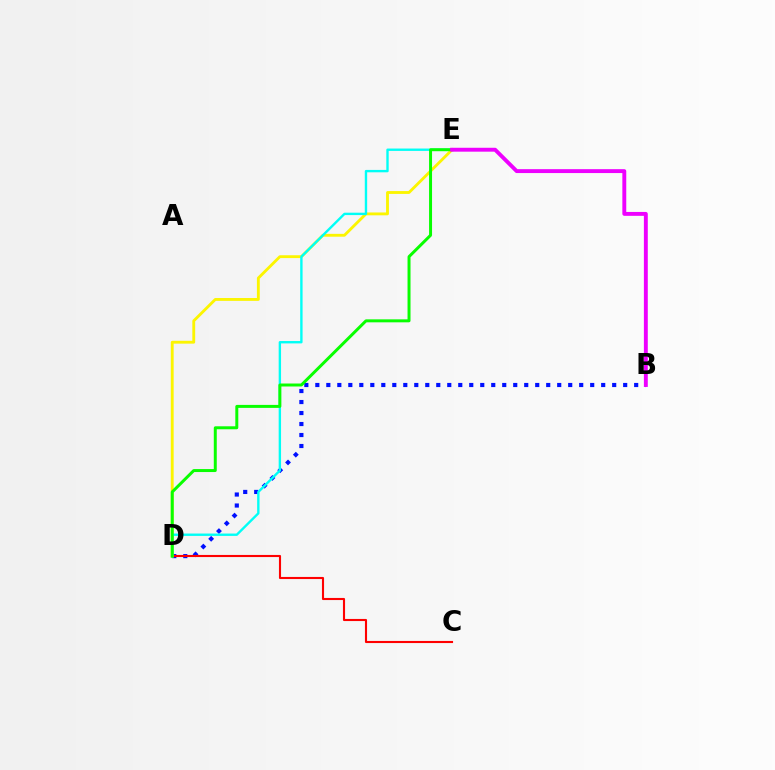{('B', 'D'): [{'color': '#0010ff', 'line_style': 'dotted', 'thickness': 2.99}], ('C', 'D'): [{'color': '#ff0000', 'line_style': 'solid', 'thickness': 1.52}], ('D', 'E'): [{'color': '#fcf500', 'line_style': 'solid', 'thickness': 2.05}, {'color': '#00fff6', 'line_style': 'solid', 'thickness': 1.71}, {'color': '#08ff00', 'line_style': 'solid', 'thickness': 2.14}], ('B', 'E'): [{'color': '#ee00ff', 'line_style': 'solid', 'thickness': 2.81}]}